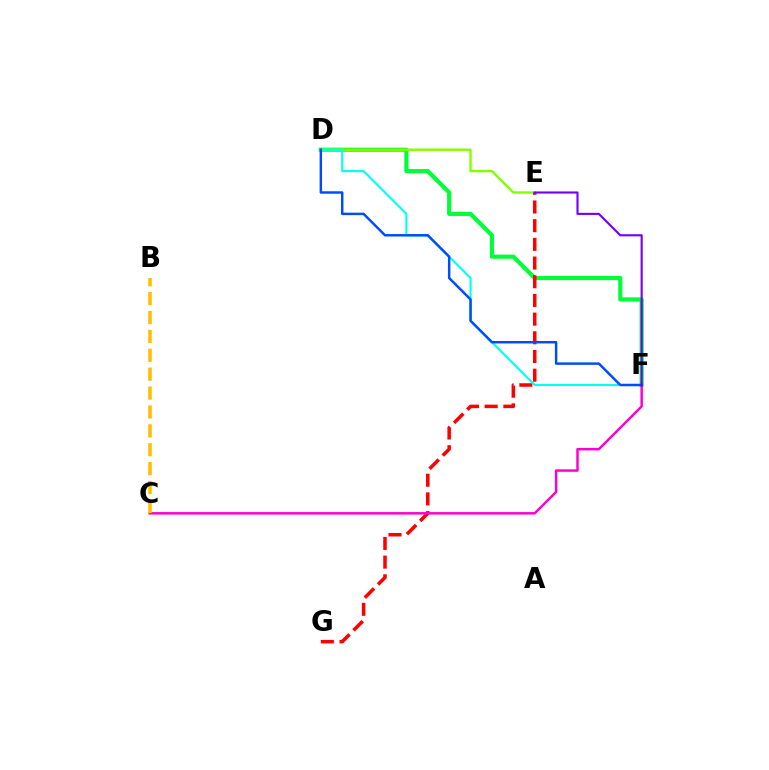{('D', 'F'): [{'color': '#00ff39', 'line_style': 'solid', 'thickness': 3.0}, {'color': '#00fff6', 'line_style': 'solid', 'thickness': 1.52}, {'color': '#004bff', 'line_style': 'solid', 'thickness': 1.77}], ('D', 'E'): [{'color': '#84ff00', 'line_style': 'solid', 'thickness': 1.74}], ('E', 'G'): [{'color': '#ff0000', 'line_style': 'dashed', 'thickness': 2.54}], ('C', 'F'): [{'color': '#ff00cf', 'line_style': 'solid', 'thickness': 1.79}], ('B', 'C'): [{'color': '#ffbd00', 'line_style': 'dashed', 'thickness': 2.57}], ('E', 'F'): [{'color': '#7200ff', 'line_style': 'solid', 'thickness': 1.54}]}